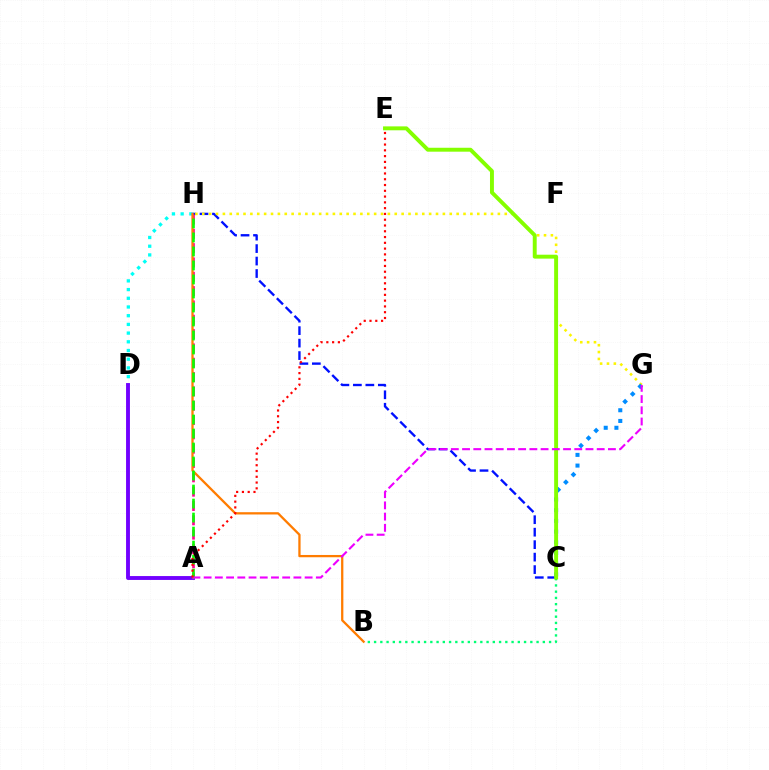{('D', 'H'): [{'color': '#00fff6', 'line_style': 'dotted', 'thickness': 2.36}], ('C', 'H'): [{'color': '#0010ff', 'line_style': 'dashed', 'thickness': 1.69}], ('B', 'C'): [{'color': '#00ff74', 'line_style': 'dotted', 'thickness': 1.7}], ('A', 'D'): [{'color': '#7200ff', 'line_style': 'solid', 'thickness': 2.79}], ('A', 'H'): [{'color': '#ff0094', 'line_style': 'dashed', 'thickness': 1.95}, {'color': '#08ff00', 'line_style': 'dashed', 'thickness': 1.9}], ('B', 'H'): [{'color': '#ff7c00', 'line_style': 'solid', 'thickness': 1.64}], ('G', 'H'): [{'color': '#fcf500', 'line_style': 'dotted', 'thickness': 1.87}], ('C', 'G'): [{'color': '#008cff', 'line_style': 'dotted', 'thickness': 2.91}], ('C', 'E'): [{'color': '#84ff00', 'line_style': 'solid', 'thickness': 2.82}], ('A', 'G'): [{'color': '#ee00ff', 'line_style': 'dashed', 'thickness': 1.52}], ('A', 'E'): [{'color': '#ff0000', 'line_style': 'dotted', 'thickness': 1.57}]}